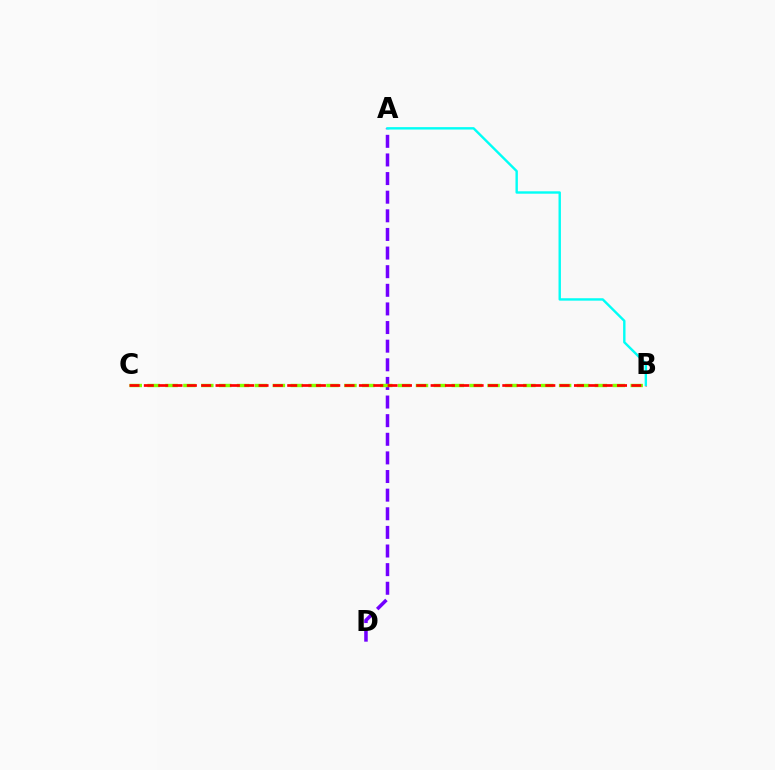{('A', 'D'): [{'color': '#7200ff', 'line_style': 'dashed', 'thickness': 2.53}], ('B', 'C'): [{'color': '#84ff00', 'line_style': 'dashed', 'thickness': 2.43}, {'color': '#ff0000', 'line_style': 'dashed', 'thickness': 1.95}], ('A', 'B'): [{'color': '#00fff6', 'line_style': 'solid', 'thickness': 1.73}]}